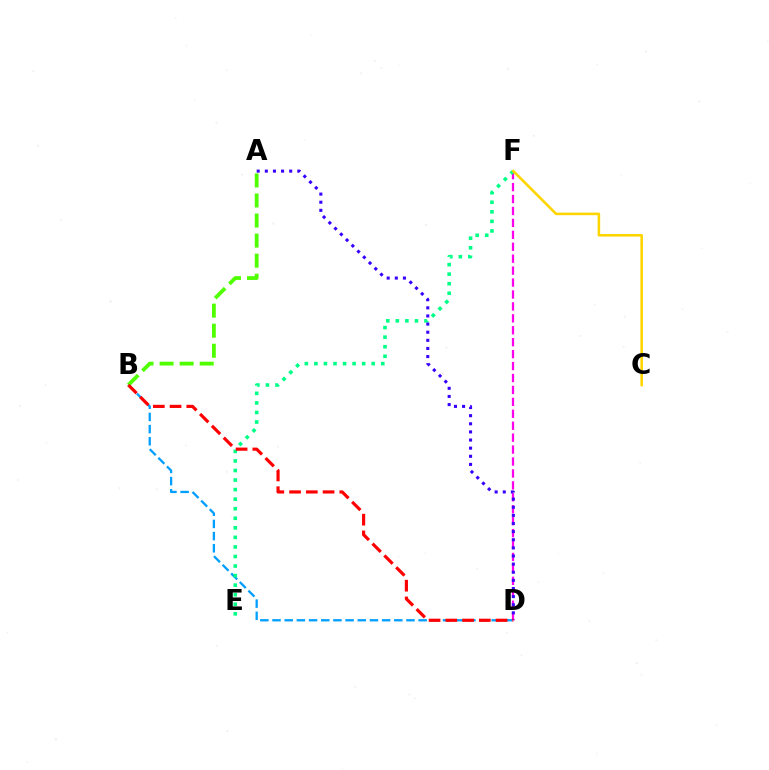{('B', 'D'): [{'color': '#009eff', 'line_style': 'dashed', 'thickness': 1.65}, {'color': '#ff0000', 'line_style': 'dashed', 'thickness': 2.28}], ('D', 'F'): [{'color': '#ff00ed', 'line_style': 'dashed', 'thickness': 1.62}], ('E', 'F'): [{'color': '#00ff86', 'line_style': 'dotted', 'thickness': 2.6}], ('A', 'D'): [{'color': '#3700ff', 'line_style': 'dotted', 'thickness': 2.21}], ('C', 'F'): [{'color': '#ffd500', 'line_style': 'solid', 'thickness': 1.85}], ('A', 'B'): [{'color': '#4fff00', 'line_style': 'dashed', 'thickness': 2.72}]}